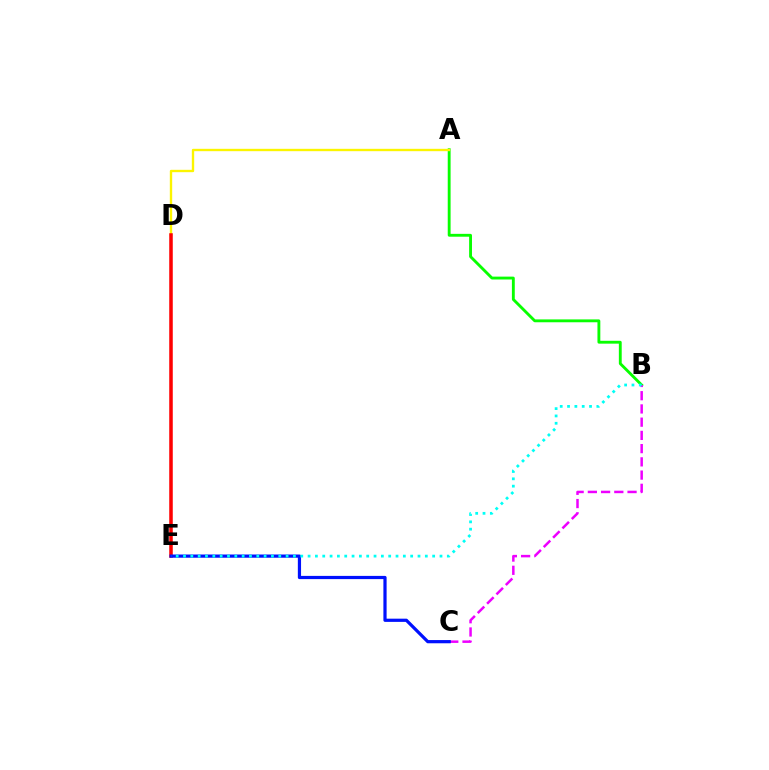{('A', 'B'): [{'color': '#08ff00', 'line_style': 'solid', 'thickness': 2.06}], ('A', 'D'): [{'color': '#fcf500', 'line_style': 'solid', 'thickness': 1.7}], ('D', 'E'): [{'color': '#ff0000', 'line_style': 'solid', 'thickness': 2.54}], ('B', 'C'): [{'color': '#ee00ff', 'line_style': 'dashed', 'thickness': 1.8}], ('C', 'E'): [{'color': '#0010ff', 'line_style': 'solid', 'thickness': 2.31}], ('B', 'E'): [{'color': '#00fff6', 'line_style': 'dotted', 'thickness': 1.99}]}